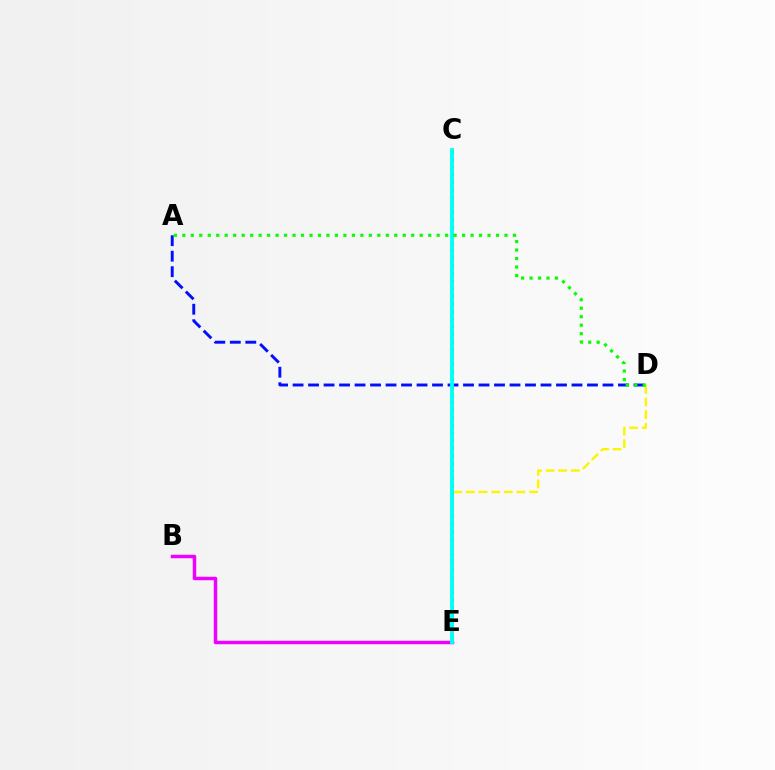{('C', 'E'): [{'color': '#ff0000', 'line_style': 'dotted', 'thickness': 2.06}, {'color': '#00fff6', 'line_style': 'solid', 'thickness': 2.77}], ('A', 'D'): [{'color': '#0010ff', 'line_style': 'dashed', 'thickness': 2.11}, {'color': '#08ff00', 'line_style': 'dotted', 'thickness': 2.3}], ('D', 'E'): [{'color': '#fcf500', 'line_style': 'dashed', 'thickness': 1.72}], ('B', 'E'): [{'color': '#ee00ff', 'line_style': 'solid', 'thickness': 2.5}]}